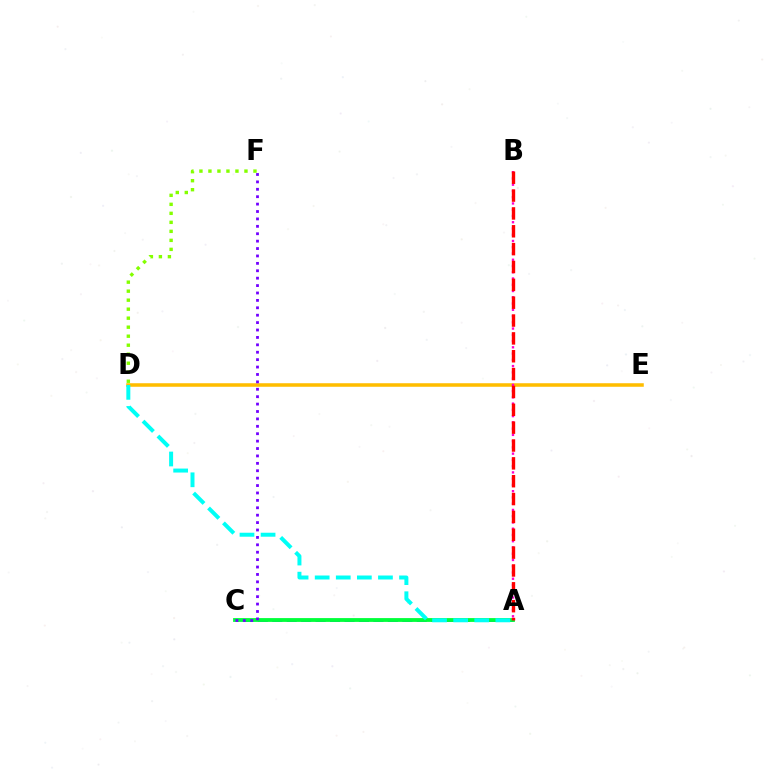{('D', 'E'): [{'color': '#ffbd00', 'line_style': 'solid', 'thickness': 2.55}], ('D', 'F'): [{'color': '#84ff00', 'line_style': 'dotted', 'thickness': 2.45}], ('A', 'B'): [{'color': '#ff00cf', 'line_style': 'dotted', 'thickness': 1.7}, {'color': '#ff0000', 'line_style': 'dashed', 'thickness': 2.43}], ('A', 'C'): [{'color': '#004bff', 'line_style': 'dashed', 'thickness': 1.96}, {'color': '#00ff39', 'line_style': 'solid', 'thickness': 2.75}], ('A', 'D'): [{'color': '#00fff6', 'line_style': 'dashed', 'thickness': 2.86}], ('C', 'F'): [{'color': '#7200ff', 'line_style': 'dotted', 'thickness': 2.01}]}